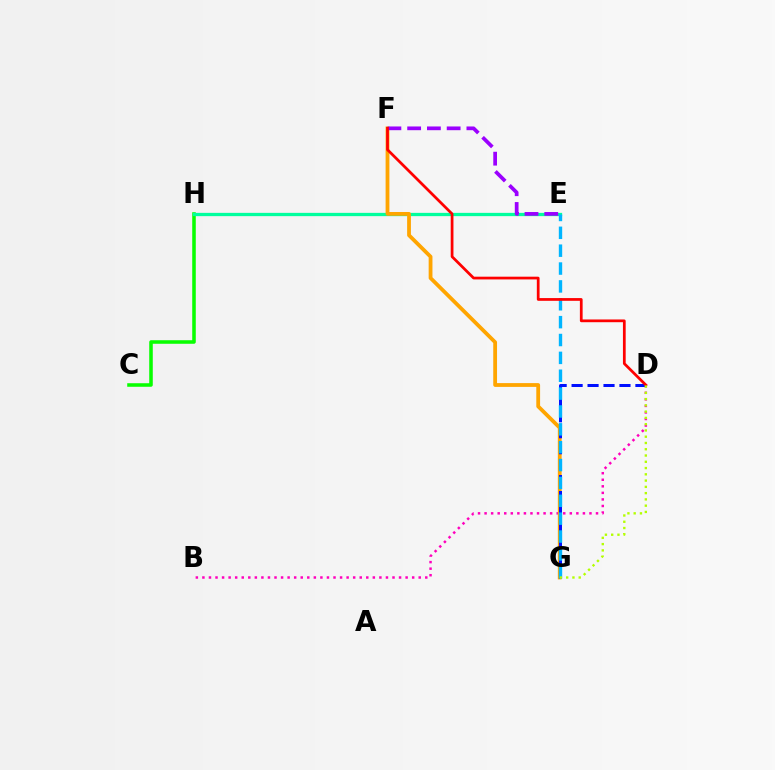{('C', 'H'): [{'color': '#08ff00', 'line_style': 'solid', 'thickness': 2.55}], ('B', 'D'): [{'color': '#ff00bd', 'line_style': 'dotted', 'thickness': 1.78}], ('E', 'H'): [{'color': '#00ff9d', 'line_style': 'solid', 'thickness': 2.36}], ('F', 'G'): [{'color': '#ffa500', 'line_style': 'solid', 'thickness': 2.73}], ('D', 'G'): [{'color': '#0010ff', 'line_style': 'dashed', 'thickness': 2.17}, {'color': '#b3ff00', 'line_style': 'dotted', 'thickness': 1.7}], ('E', 'G'): [{'color': '#00b5ff', 'line_style': 'dashed', 'thickness': 2.43}], ('E', 'F'): [{'color': '#9b00ff', 'line_style': 'dashed', 'thickness': 2.68}], ('D', 'F'): [{'color': '#ff0000', 'line_style': 'solid', 'thickness': 1.97}]}